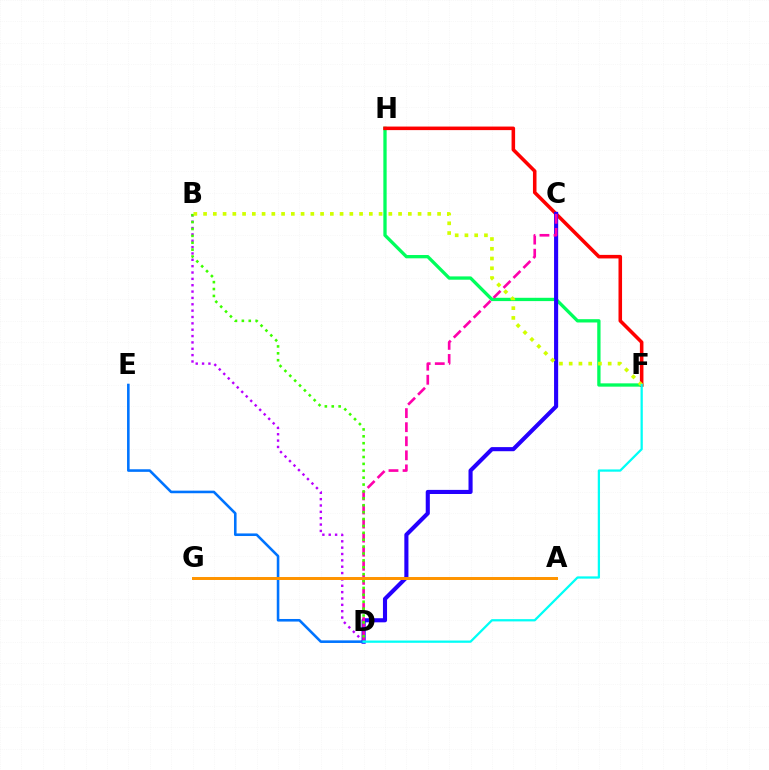{('F', 'H'): [{'color': '#00ff5c', 'line_style': 'solid', 'thickness': 2.38}, {'color': '#ff0000', 'line_style': 'solid', 'thickness': 2.56}], ('B', 'D'): [{'color': '#b900ff', 'line_style': 'dotted', 'thickness': 1.73}, {'color': '#3dff00', 'line_style': 'dotted', 'thickness': 1.87}], ('C', 'D'): [{'color': '#2500ff', 'line_style': 'solid', 'thickness': 2.96}, {'color': '#ff00ac', 'line_style': 'dashed', 'thickness': 1.91}], ('B', 'F'): [{'color': '#d1ff00', 'line_style': 'dotted', 'thickness': 2.65}], ('D', 'E'): [{'color': '#0074ff', 'line_style': 'solid', 'thickness': 1.86}], ('D', 'F'): [{'color': '#00fff6', 'line_style': 'solid', 'thickness': 1.63}], ('A', 'G'): [{'color': '#ff9400', 'line_style': 'solid', 'thickness': 2.14}]}